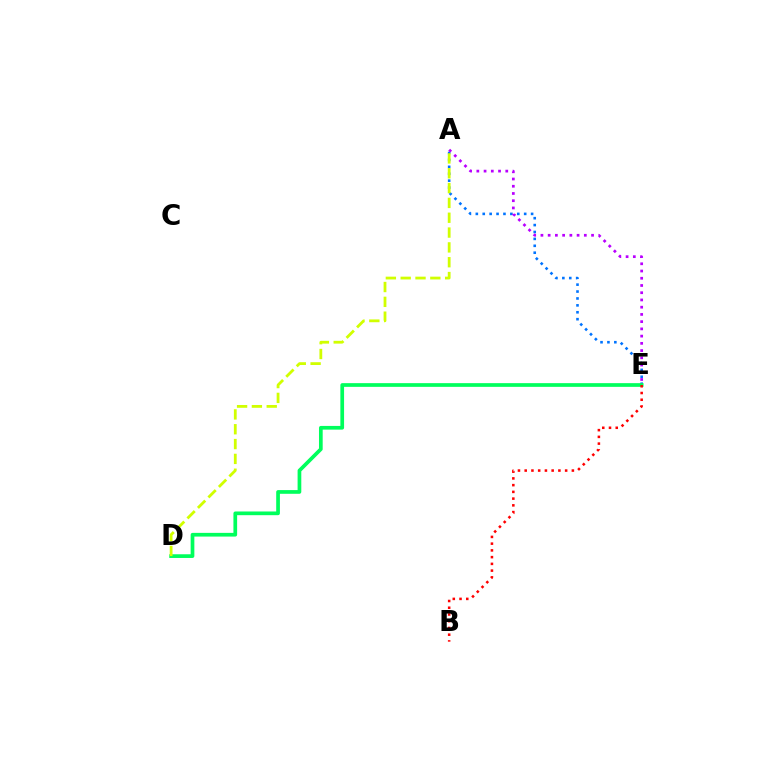{('A', 'E'): [{'color': '#0074ff', 'line_style': 'dotted', 'thickness': 1.88}, {'color': '#b900ff', 'line_style': 'dotted', 'thickness': 1.97}], ('D', 'E'): [{'color': '#00ff5c', 'line_style': 'solid', 'thickness': 2.67}], ('B', 'E'): [{'color': '#ff0000', 'line_style': 'dotted', 'thickness': 1.83}], ('A', 'D'): [{'color': '#d1ff00', 'line_style': 'dashed', 'thickness': 2.01}]}